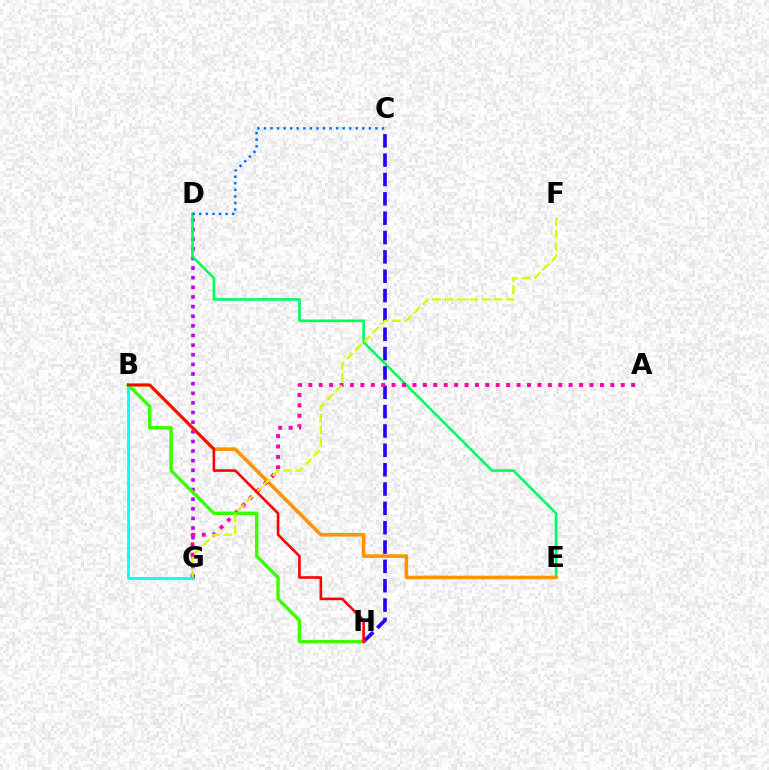{('D', 'G'): [{'color': '#b900ff', 'line_style': 'dotted', 'thickness': 2.62}], ('D', 'E'): [{'color': '#00ff5c', 'line_style': 'solid', 'thickness': 1.91}], ('B', 'E'): [{'color': '#ff9400', 'line_style': 'solid', 'thickness': 2.59}], ('B', 'G'): [{'color': '#00fff6', 'line_style': 'solid', 'thickness': 2.0}], ('C', 'H'): [{'color': '#2500ff', 'line_style': 'dashed', 'thickness': 2.63}], ('A', 'G'): [{'color': '#ff00ac', 'line_style': 'dotted', 'thickness': 2.83}], ('B', 'H'): [{'color': '#3dff00', 'line_style': 'solid', 'thickness': 2.5}, {'color': '#ff0000', 'line_style': 'solid', 'thickness': 1.87}], ('F', 'G'): [{'color': '#d1ff00', 'line_style': 'dashed', 'thickness': 1.67}], ('C', 'D'): [{'color': '#0074ff', 'line_style': 'dotted', 'thickness': 1.78}]}